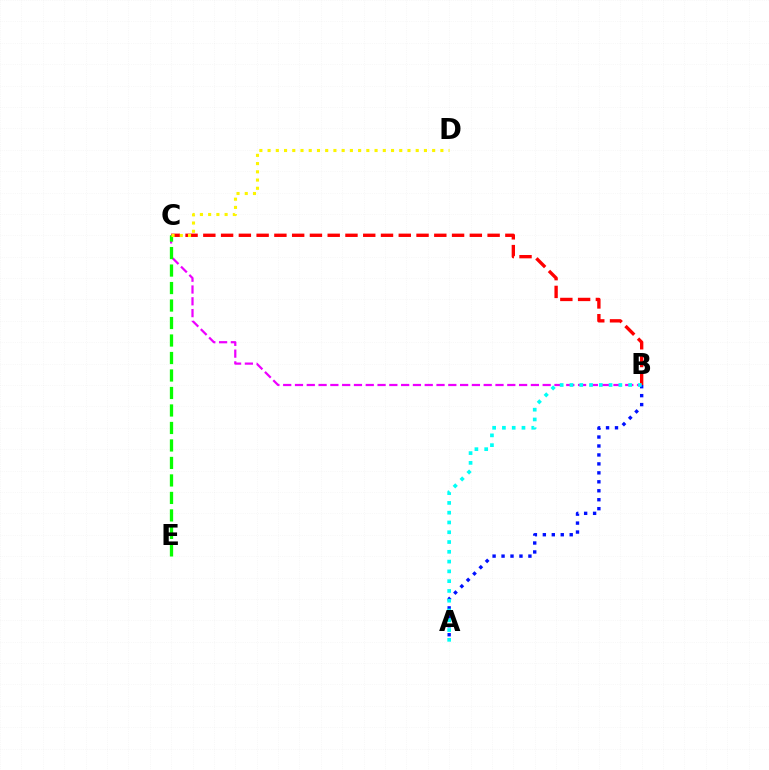{('A', 'B'): [{'color': '#0010ff', 'line_style': 'dotted', 'thickness': 2.43}, {'color': '#00fff6', 'line_style': 'dotted', 'thickness': 2.66}], ('B', 'C'): [{'color': '#ff0000', 'line_style': 'dashed', 'thickness': 2.41}, {'color': '#ee00ff', 'line_style': 'dashed', 'thickness': 1.6}], ('C', 'E'): [{'color': '#08ff00', 'line_style': 'dashed', 'thickness': 2.38}], ('C', 'D'): [{'color': '#fcf500', 'line_style': 'dotted', 'thickness': 2.24}]}